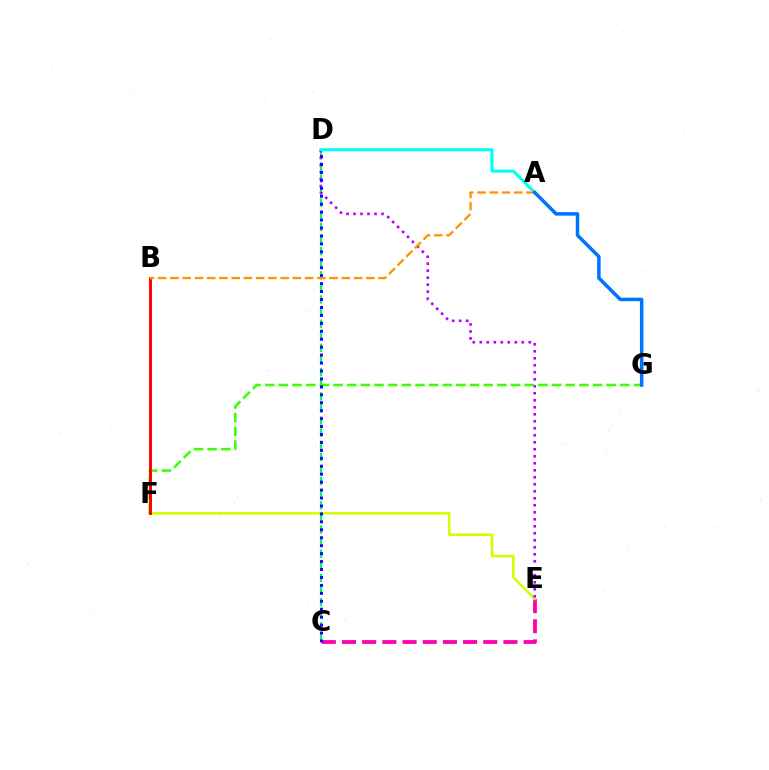{('C', 'D'): [{'color': '#00ff5c', 'line_style': 'dashed', 'thickness': 1.64}, {'color': '#2500ff', 'line_style': 'dotted', 'thickness': 2.16}], ('C', 'E'): [{'color': '#ff00ac', 'line_style': 'dashed', 'thickness': 2.74}], ('E', 'F'): [{'color': '#d1ff00', 'line_style': 'solid', 'thickness': 1.85}], ('D', 'E'): [{'color': '#b900ff', 'line_style': 'dotted', 'thickness': 1.9}], ('F', 'G'): [{'color': '#3dff00', 'line_style': 'dashed', 'thickness': 1.86}], ('B', 'F'): [{'color': '#ff0000', 'line_style': 'solid', 'thickness': 2.11}], ('A', 'D'): [{'color': '#00fff6', 'line_style': 'solid', 'thickness': 2.18}], ('A', 'B'): [{'color': '#ff9400', 'line_style': 'dashed', 'thickness': 1.66}], ('A', 'G'): [{'color': '#0074ff', 'line_style': 'solid', 'thickness': 2.52}]}